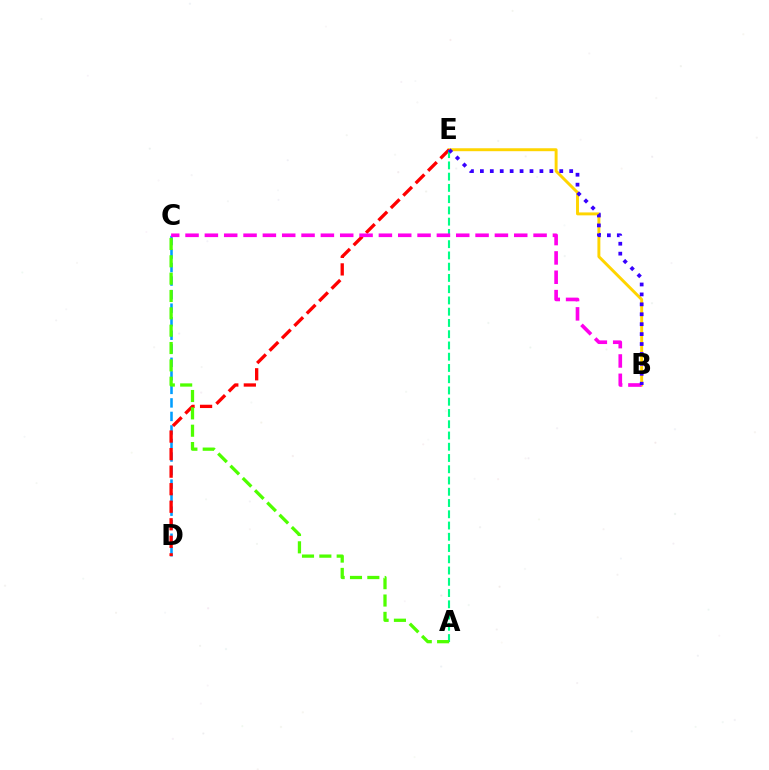{('C', 'D'): [{'color': '#009eff', 'line_style': 'dashed', 'thickness': 1.84}], ('B', 'E'): [{'color': '#ffd500', 'line_style': 'solid', 'thickness': 2.11}, {'color': '#3700ff', 'line_style': 'dotted', 'thickness': 2.7}], ('D', 'E'): [{'color': '#ff0000', 'line_style': 'dashed', 'thickness': 2.38}], ('A', 'E'): [{'color': '#00ff86', 'line_style': 'dashed', 'thickness': 1.53}], ('B', 'C'): [{'color': '#ff00ed', 'line_style': 'dashed', 'thickness': 2.63}], ('A', 'C'): [{'color': '#4fff00', 'line_style': 'dashed', 'thickness': 2.36}]}